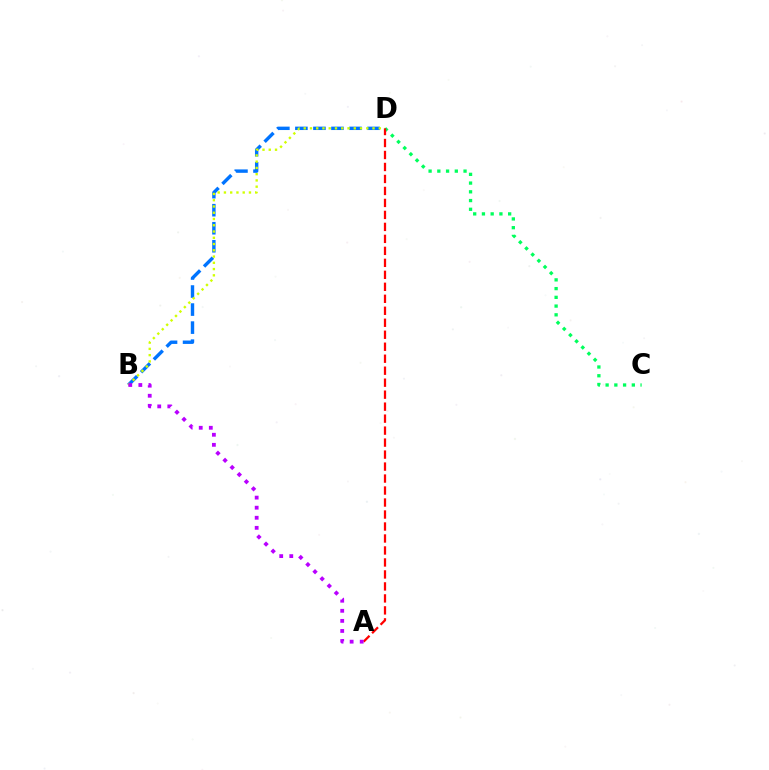{('B', 'D'): [{'color': '#0074ff', 'line_style': 'dashed', 'thickness': 2.45}, {'color': '#d1ff00', 'line_style': 'dotted', 'thickness': 1.7}], ('C', 'D'): [{'color': '#00ff5c', 'line_style': 'dotted', 'thickness': 2.37}], ('A', 'D'): [{'color': '#ff0000', 'line_style': 'dashed', 'thickness': 1.63}], ('A', 'B'): [{'color': '#b900ff', 'line_style': 'dotted', 'thickness': 2.74}]}